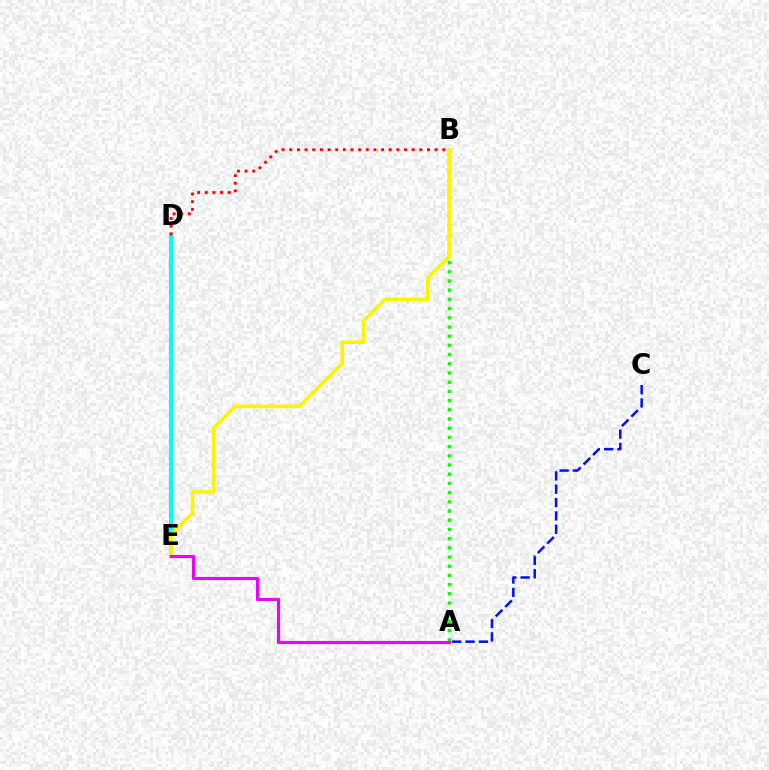{('D', 'E'): [{'color': '#00fff6', 'line_style': 'solid', 'thickness': 2.94}], ('A', 'B'): [{'color': '#08ff00', 'line_style': 'dotted', 'thickness': 2.5}], ('B', 'D'): [{'color': '#ff0000', 'line_style': 'dotted', 'thickness': 2.08}], ('B', 'E'): [{'color': '#fcf500', 'line_style': 'solid', 'thickness': 2.61}], ('A', 'C'): [{'color': '#0010ff', 'line_style': 'dashed', 'thickness': 1.81}], ('A', 'E'): [{'color': '#ee00ff', 'line_style': 'solid', 'thickness': 2.27}]}